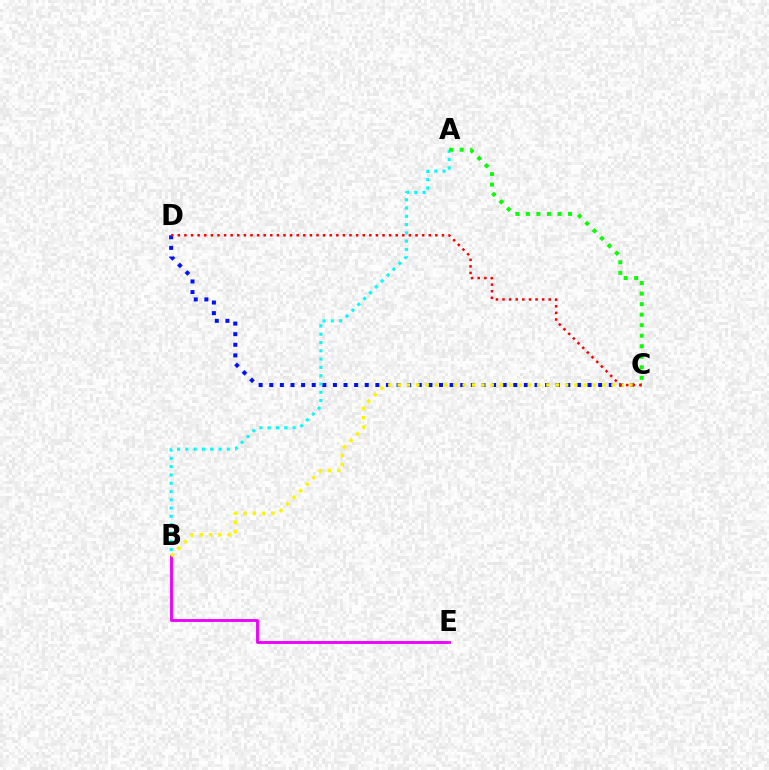{('C', 'D'): [{'color': '#0010ff', 'line_style': 'dotted', 'thickness': 2.88}, {'color': '#ff0000', 'line_style': 'dotted', 'thickness': 1.79}], ('B', 'E'): [{'color': '#ee00ff', 'line_style': 'solid', 'thickness': 2.07}], ('A', 'B'): [{'color': '#00fff6', 'line_style': 'dotted', 'thickness': 2.25}], ('A', 'C'): [{'color': '#08ff00', 'line_style': 'dotted', 'thickness': 2.86}], ('B', 'C'): [{'color': '#fcf500', 'line_style': 'dotted', 'thickness': 2.53}]}